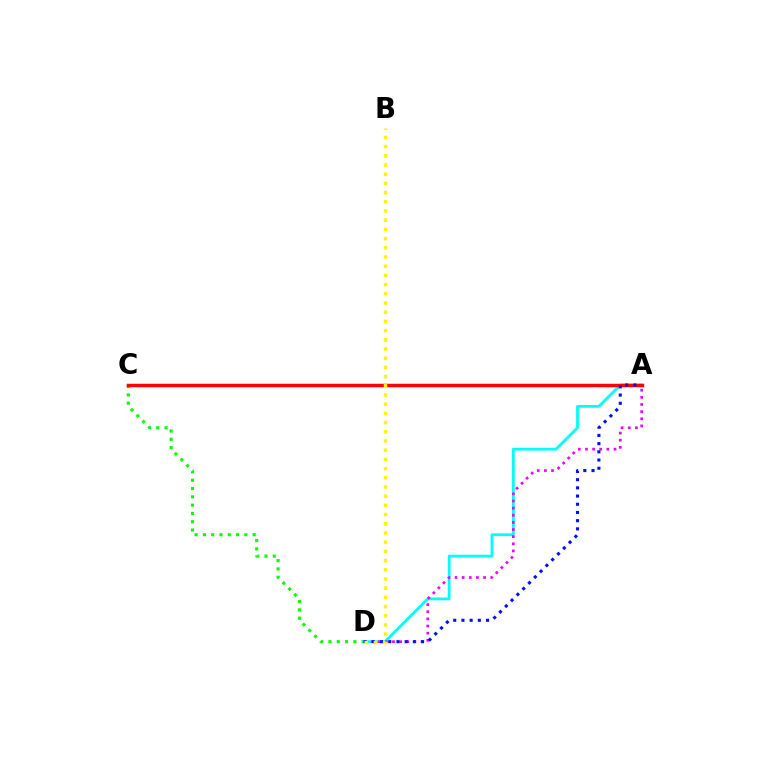{('C', 'D'): [{'color': '#08ff00', 'line_style': 'dotted', 'thickness': 2.25}], ('A', 'D'): [{'color': '#00fff6', 'line_style': 'solid', 'thickness': 2.01}, {'color': '#ee00ff', 'line_style': 'dotted', 'thickness': 1.94}, {'color': '#0010ff', 'line_style': 'dotted', 'thickness': 2.23}], ('A', 'C'): [{'color': '#ff0000', 'line_style': 'solid', 'thickness': 2.51}], ('B', 'D'): [{'color': '#fcf500', 'line_style': 'dotted', 'thickness': 2.5}]}